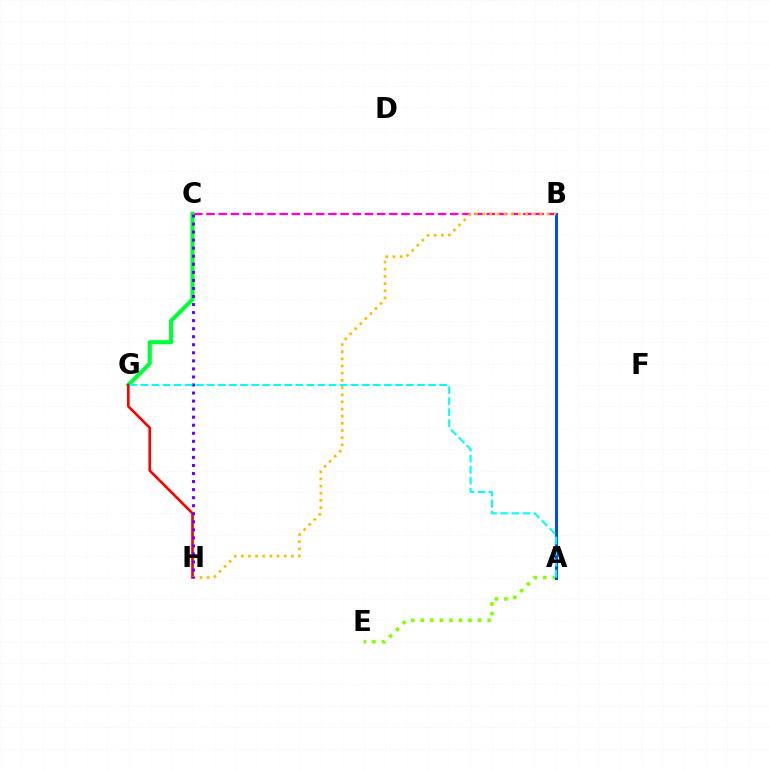{('A', 'E'): [{'color': '#84ff00', 'line_style': 'dotted', 'thickness': 2.59}], ('A', 'B'): [{'color': '#004bff', 'line_style': 'solid', 'thickness': 2.15}], ('B', 'C'): [{'color': '#ff00cf', 'line_style': 'dashed', 'thickness': 1.66}], ('C', 'G'): [{'color': '#00ff39', 'line_style': 'solid', 'thickness': 2.99}], ('G', 'H'): [{'color': '#ff0000', 'line_style': 'solid', 'thickness': 1.9}], ('B', 'H'): [{'color': '#ffbd00', 'line_style': 'dotted', 'thickness': 1.95}], ('C', 'H'): [{'color': '#7200ff', 'line_style': 'dotted', 'thickness': 2.19}], ('A', 'G'): [{'color': '#00fff6', 'line_style': 'dashed', 'thickness': 1.5}]}